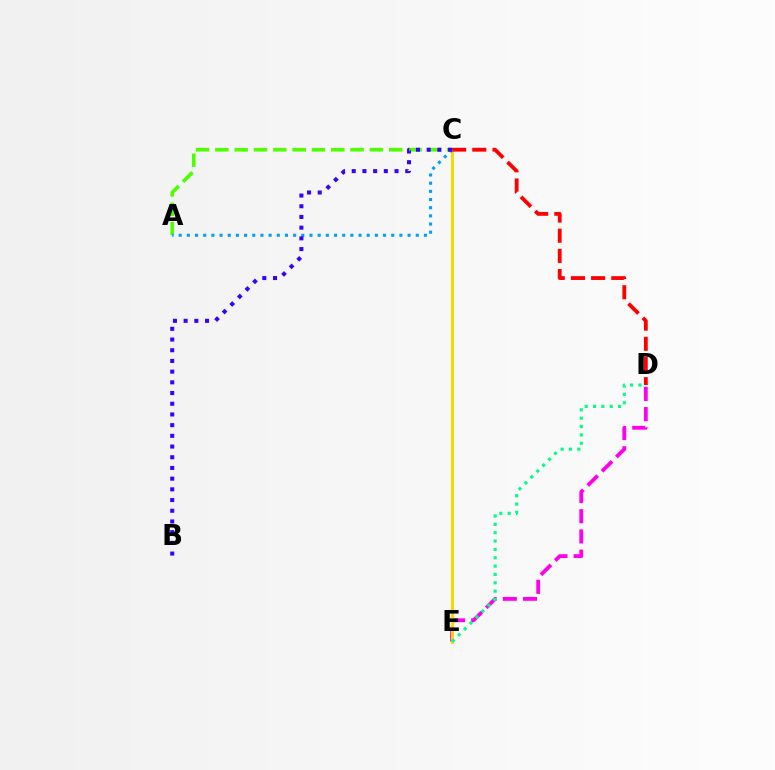{('D', 'E'): [{'color': '#ff00ed', 'line_style': 'dashed', 'thickness': 2.75}, {'color': '#00ff86', 'line_style': 'dotted', 'thickness': 2.27}], ('C', 'E'): [{'color': '#ffd500', 'line_style': 'solid', 'thickness': 2.18}], ('A', 'C'): [{'color': '#4fff00', 'line_style': 'dashed', 'thickness': 2.62}, {'color': '#009eff', 'line_style': 'dotted', 'thickness': 2.22}], ('C', 'D'): [{'color': '#ff0000', 'line_style': 'dashed', 'thickness': 2.74}], ('B', 'C'): [{'color': '#3700ff', 'line_style': 'dotted', 'thickness': 2.91}]}